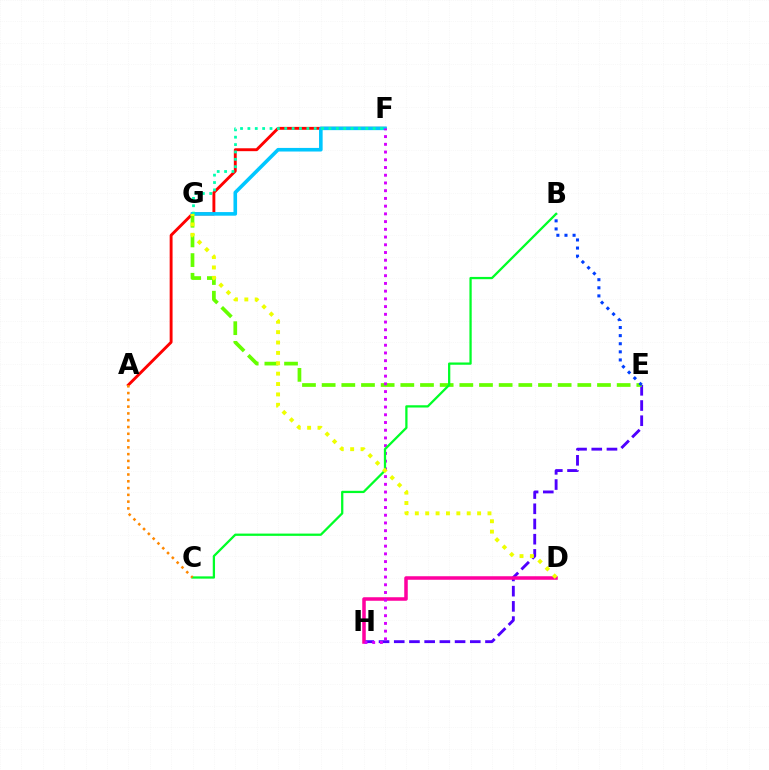{('E', 'H'): [{'color': '#4f00ff', 'line_style': 'dashed', 'thickness': 2.07}], ('A', 'F'): [{'color': '#ff0000', 'line_style': 'solid', 'thickness': 2.08}], ('D', 'H'): [{'color': '#ff00a0', 'line_style': 'solid', 'thickness': 2.53}], ('E', 'G'): [{'color': '#66ff00', 'line_style': 'dashed', 'thickness': 2.67}], ('F', 'G'): [{'color': '#00c7ff', 'line_style': 'solid', 'thickness': 2.59}, {'color': '#00ffaf', 'line_style': 'dotted', 'thickness': 2.0}], ('F', 'H'): [{'color': '#d600ff', 'line_style': 'dotted', 'thickness': 2.1}], ('B', 'E'): [{'color': '#003fff', 'line_style': 'dotted', 'thickness': 2.2}], ('B', 'C'): [{'color': '#00ff27', 'line_style': 'solid', 'thickness': 1.63}], ('A', 'C'): [{'color': '#ff8800', 'line_style': 'dotted', 'thickness': 1.84}], ('D', 'G'): [{'color': '#eeff00', 'line_style': 'dotted', 'thickness': 2.82}]}